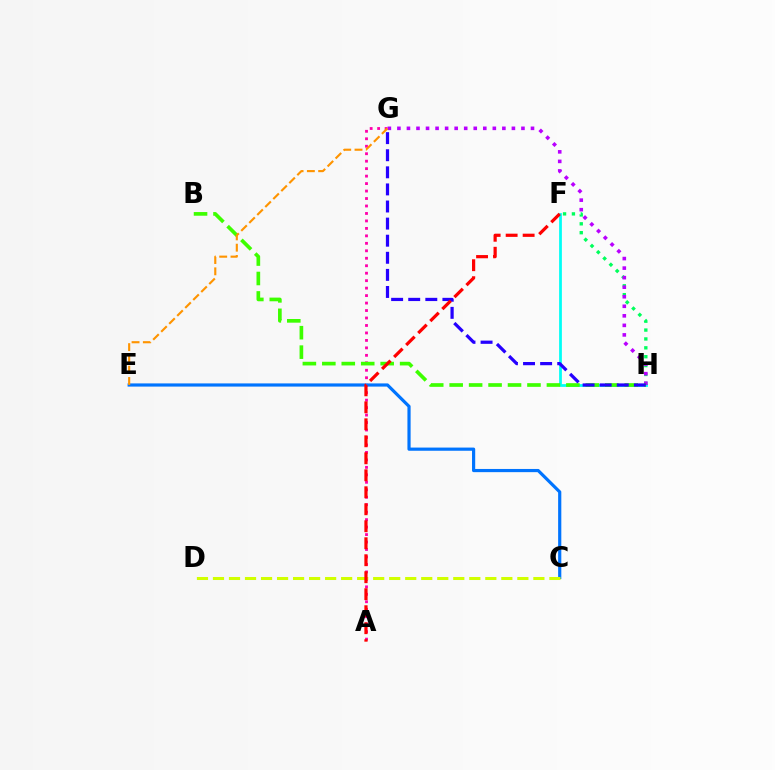{('A', 'G'): [{'color': '#ff00ac', 'line_style': 'dotted', 'thickness': 2.03}], ('C', 'E'): [{'color': '#0074ff', 'line_style': 'solid', 'thickness': 2.29}], ('F', 'H'): [{'color': '#00fff6', 'line_style': 'solid', 'thickness': 1.99}, {'color': '#00ff5c', 'line_style': 'dotted', 'thickness': 2.41}], ('C', 'D'): [{'color': '#d1ff00', 'line_style': 'dashed', 'thickness': 2.18}], ('G', 'H'): [{'color': '#b900ff', 'line_style': 'dotted', 'thickness': 2.59}, {'color': '#2500ff', 'line_style': 'dashed', 'thickness': 2.32}], ('B', 'H'): [{'color': '#3dff00', 'line_style': 'dashed', 'thickness': 2.64}], ('E', 'G'): [{'color': '#ff9400', 'line_style': 'dashed', 'thickness': 1.53}], ('A', 'F'): [{'color': '#ff0000', 'line_style': 'dashed', 'thickness': 2.31}]}